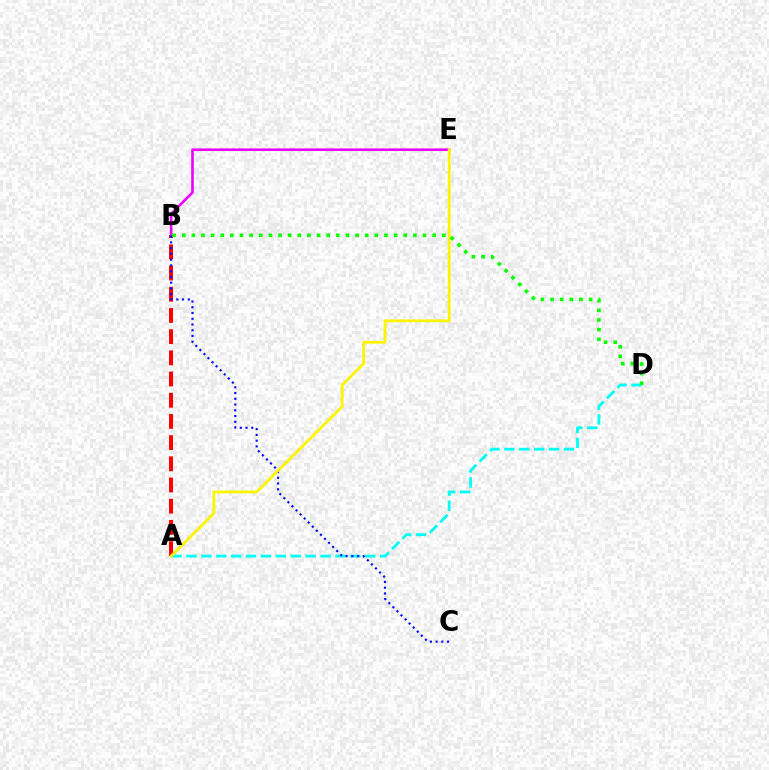{('A', 'B'): [{'color': '#ff0000', 'line_style': 'dashed', 'thickness': 2.88}], ('A', 'D'): [{'color': '#00fff6', 'line_style': 'dashed', 'thickness': 2.02}], ('B', 'E'): [{'color': '#ee00ff', 'line_style': 'solid', 'thickness': 1.88}], ('B', 'C'): [{'color': '#0010ff', 'line_style': 'dotted', 'thickness': 1.56}], ('A', 'E'): [{'color': '#fcf500', 'line_style': 'solid', 'thickness': 2.02}], ('B', 'D'): [{'color': '#08ff00', 'line_style': 'dotted', 'thickness': 2.62}]}